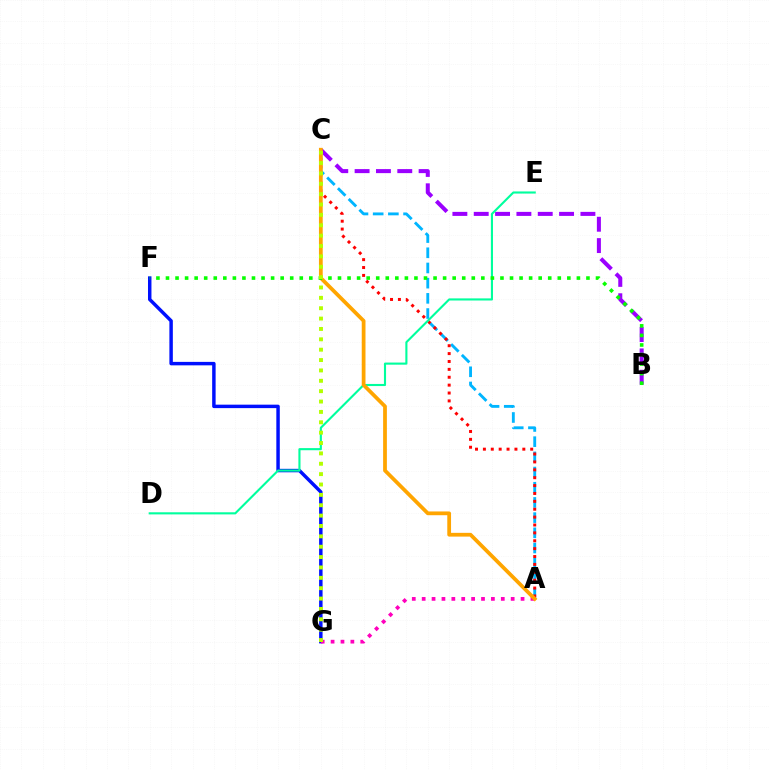{('A', 'C'): [{'color': '#00b5ff', 'line_style': 'dashed', 'thickness': 2.06}, {'color': '#ff0000', 'line_style': 'dotted', 'thickness': 2.14}, {'color': '#ffa500', 'line_style': 'solid', 'thickness': 2.7}], ('F', 'G'): [{'color': '#0010ff', 'line_style': 'solid', 'thickness': 2.49}], ('B', 'C'): [{'color': '#9b00ff', 'line_style': 'dashed', 'thickness': 2.9}], ('A', 'G'): [{'color': '#ff00bd', 'line_style': 'dotted', 'thickness': 2.69}], ('D', 'E'): [{'color': '#00ff9d', 'line_style': 'solid', 'thickness': 1.52}], ('B', 'F'): [{'color': '#08ff00', 'line_style': 'dotted', 'thickness': 2.6}], ('C', 'G'): [{'color': '#b3ff00', 'line_style': 'dotted', 'thickness': 2.82}]}